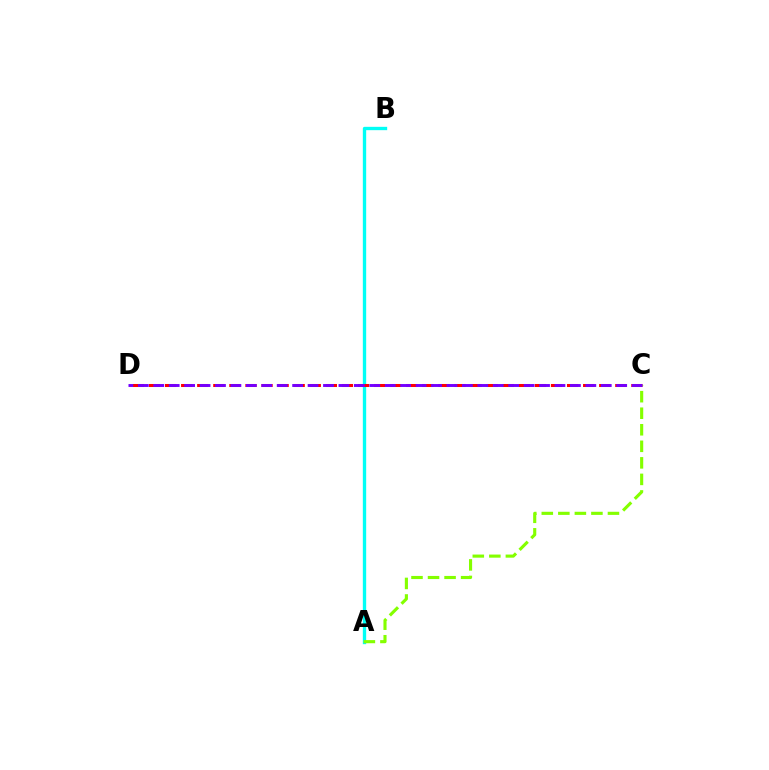{('A', 'B'): [{'color': '#00fff6', 'line_style': 'solid', 'thickness': 2.41}], ('C', 'D'): [{'color': '#ff0000', 'line_style': 'dashed', 'thickness': 2.18}, {'color': '#7200ff', 'line_style': 'dashed', 'thickness': 2.1}], ('A', 'C'): [{'color': '#84ff00', 'line_style': 'dashed', 'thickness': 2.25}]}